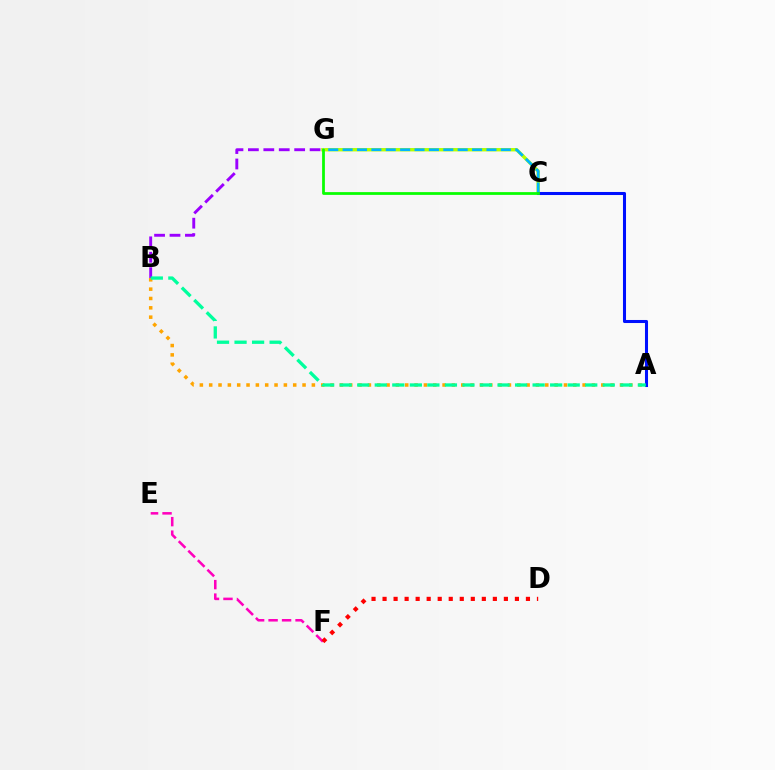{('C', 'G'): [{'color': '#b3ff00', 'line_style': 'solid', 'thickness': 2.45}, {'color': '#00b5ff', 'line_style': 'dashed', 'thickness': 1.95}, {'color': '#08ff00', 'line_style': 'solid', 'thickness': 1.98}], ('A', 'C'): [{'color': '#0010ff', 'line_style': 'solid', 'thickness': 2.19}], ('A', 'B'): [{'color': '#ffa500', 'line_style': 'dotted', 'thickness': 2.54}, {'color': '#00ff9d', 'line_style': 'dashed', 'thickness': 2.38}], ('E', 'F'): [{'color': '#ff00bd', 'line_style': 'dashed', 'thickness': 1.83}], ('D', 'F'): [{'color': '#ff0000', 'line_style': 'dotted', 'thickness': 3.0}], ('B', 'G'): [{'color': '#9b00ff', 'line_style': 'dashed', 'thickness': 2.1}]}